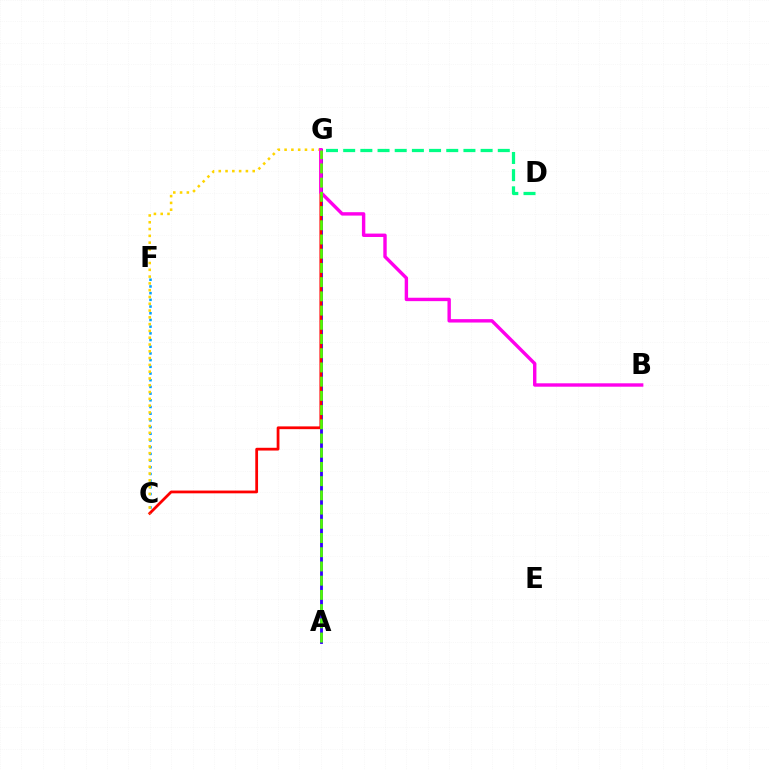{('D', 'G'): [{'color': '#00ff86', 'line_style': 'dashed', 'thickness': 2.33}], ('A', 'G'): [{'color': '#3700ff', 'line_style': 'solid', 'thickness': 2.05}, {'color': '#4fff00', 'line_style': 'dashed', 'thickness': 1.93}], ('C', 'F'): [{'color': '#009eff', 'line_style': 'dotted', 'thickness': 1.82}], ('C', 'G'): [{'color': '#ff0000', 'line_style': 'solid', 'thickness': 1.99}, {'color': '#ffd500', 'line_style': 'dotted', 'thickness': 1.85}], ('B', 'G'): [{'color': '#ff00ed', 'line_style': 'solid', 'thickness': 2.45}]}